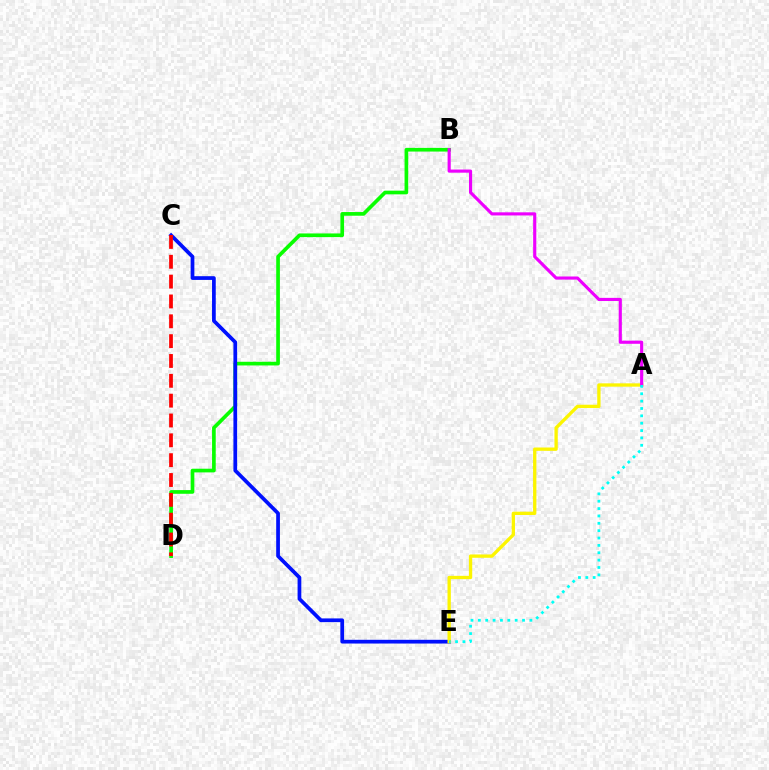{('B', 'D'): [{'color': '#08ff00', 'line_style': 'solid', 'thickness': 2.65}], ('C', 'E'): [{'color': '#0010ff', 'line_style': 'solid', 'thickness': 2.68}], ('A', 'E'): [{'color': '#fcf500', 'line_style': 'solid', 'thickness': 2.39}, {'color': '#00fff6', 'line_style': 'dotted', 'thickness': 2.0}], ('A', 'B'): [{'color': '#ee00ff', 'line_style': 'solid', 'thickness': 2.26}], ('C', 'D'): [{'color': '#ff0000', 'line_style': 'dashed', 'thickness': 2.7}]}